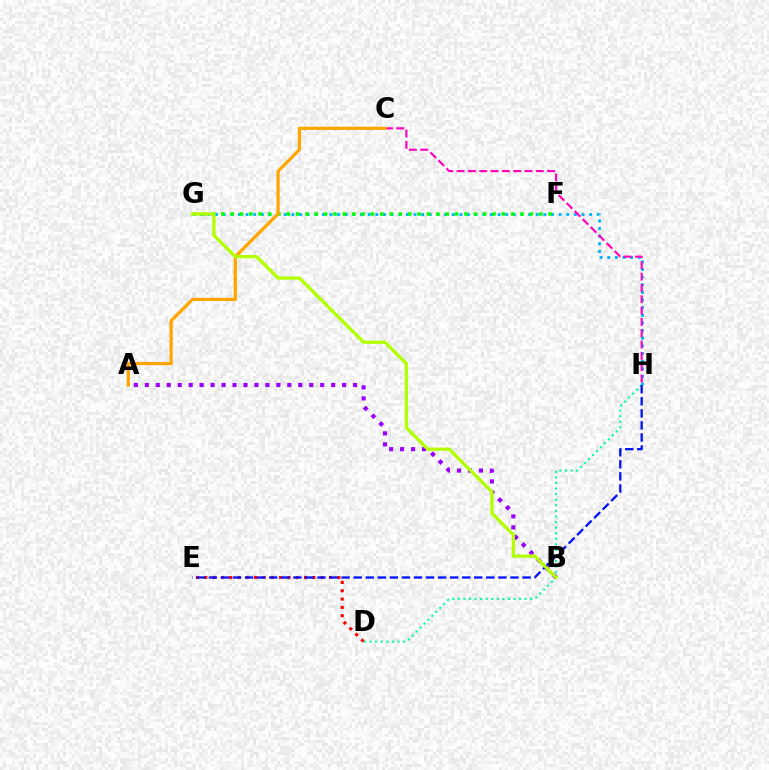{('D', 'E'): [{'color': '#ff0000', 'line_style': 'dotted', 'thickness': 2.26}], ('D', 'H'): [{'color': '#00ff9d', 'line_style': 'dotted', 'thickness': 1.51}], ('A', 'B'): [{'color': '#9b00ff', 'line_style': 'dotted', 'thickness': 2.98}], ('G', 'H'): [{'color': '#00b5ff', 'line_style': 'dotted', 'thickness': 2.07}], ('C', 'H'): [{'color': '#ff00bd', 'line_style': 'dashed', 'thickness': 1.54}], ('F', 'G'): [{'color': '#08ff00', 'line_style': 'dotted', 'thickness': 2.54}], ('E', 'H'): [{'color': '#0010ff', 'line_style': 'dashed', 'thickness': 1.64}], ('A', 'C'): [{'color': '#ffa500', 'line_style': 'solid', 'thickness': 2.32}], ('B', 'G'): [{'color': '#b3ff00', 'line_style': 'solid', 'thickness': 2.37}]}